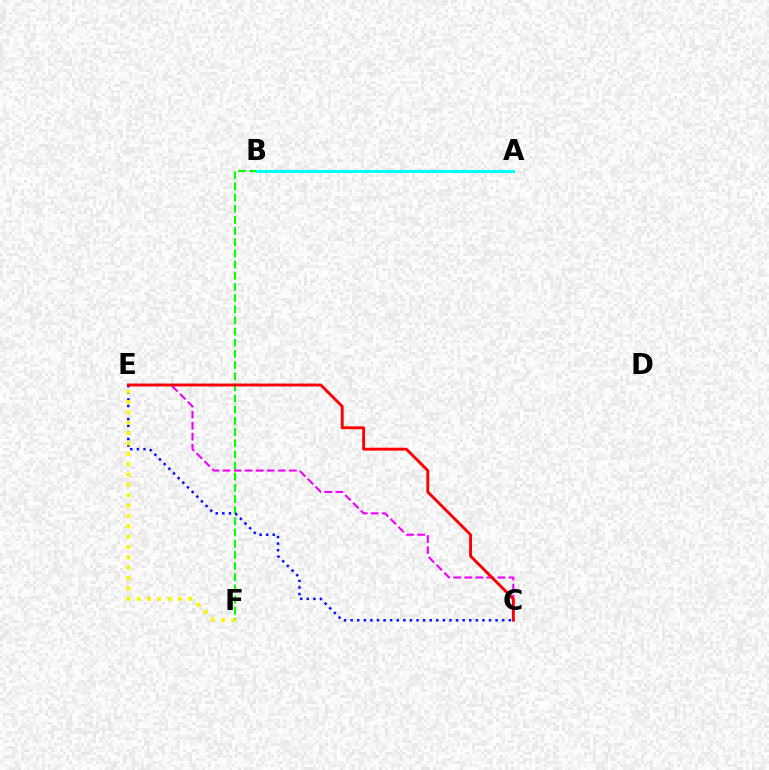{('B', 'F'): [{'color': '#08ff00', 'line_style': 'dashed', 'thickness': 1.52}], ('C', 'E'): [{'color': '#0010ff', 'line_style': 'dotted', 'thickness': 1.79}, {'color': '#ee00ff', 'line_style': 'dashed', 'thickness': 1.5}, {'color': '#ff0000', 'line_style': 'solid', 'thickness': 2.08}], ('A', 'B'): [{'color': '#00fff6', 'line_style': 'solid', 'thickness': 2.2}], ('E', 'F'): [{'color': '#fcf500', 'line_style': 'dotted', 'thickness': 2.81}]}